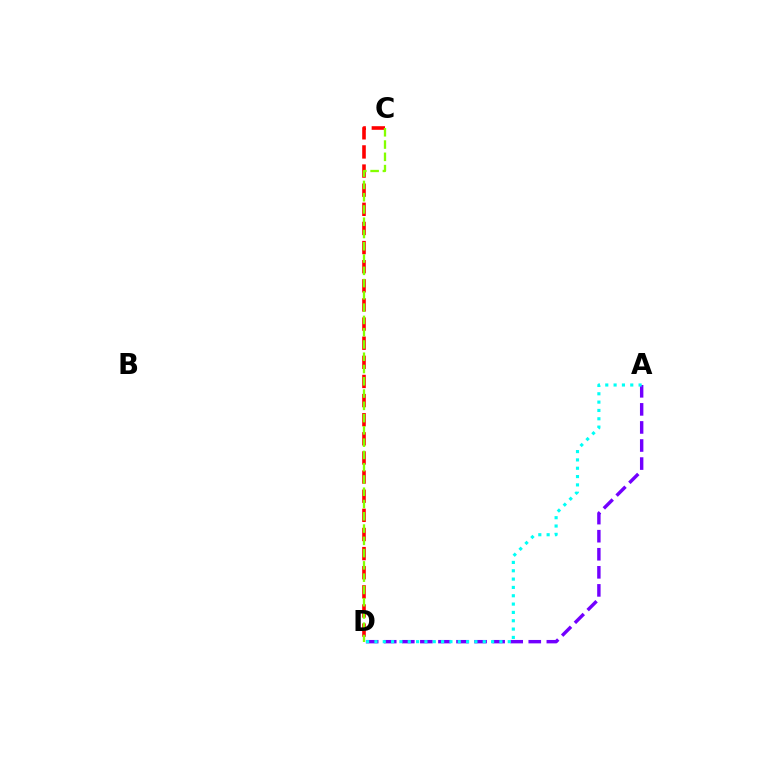{('A', 'D'): [{'color': '#7200ff', 'line_style': 'dashed', 'thickness': 2.45}, {'color': '#00fff6', 'line_style': 'dotted', 'thickness': 2.26}], ('C', 'D'): [{'color': '#ff0000', 'line_style': 'dashed', 'thickness': 2.6}, {'color': '#84ff00', 'line_style': 'dashed', 'thickness': 1.67}]}